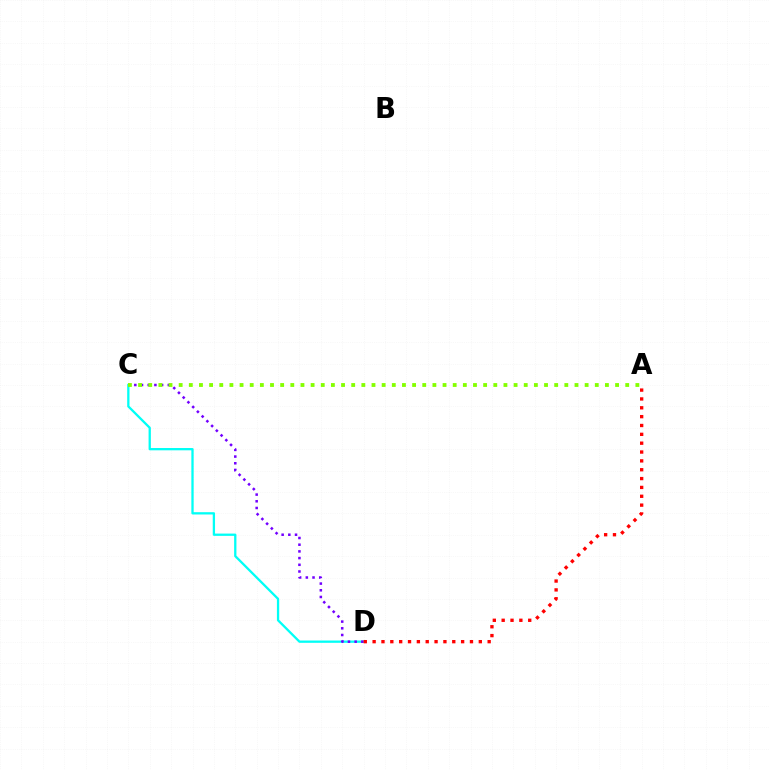{('C', 'D'): [{'color': '#00fff6', 'line_style': 'solid', 'thickness': 1.65}, {'color': '#7200ff', 'line_style': 'dotted', 'thickness': 1.82}], ('A', 'C'): [{'color': '#84ff00', 'line_style': 'dotted', 'thickness': 2.76}], ('A', 'D'): [{'color': '#ff0000', 'line_style': 'dotted', 'thickness': 2.4}]}